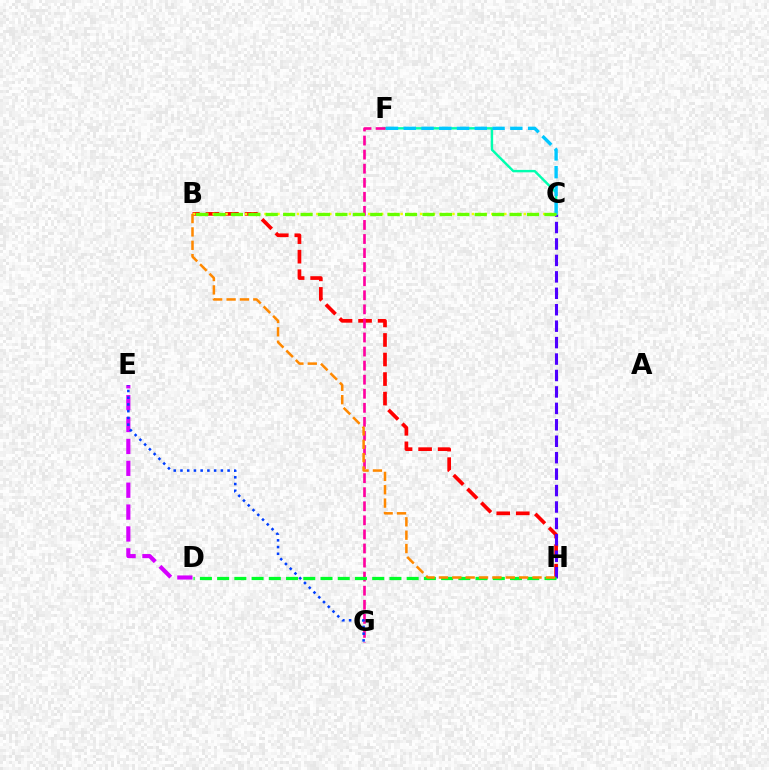{('B', 'H'): [{'color': '#ff0000', 'line_style': 'dashed', 'thickness': 2.65}, {'color': '#ff8800', 'line_style': 'dashed', 'thickness': 1.82}], ('C', 'H'): [{'color': '#4f00ff', 'line_style': 'dashed', 'thickness': 2.23}], ('C', 'F'): [{'color': '#00ffaf', 'line_style': 'solid', 'thickness': 1.74}, {'color': '#00c7ff', 'line_style': 'dashed', 'thickness': 2.41}], ('F', 'G'): [{'color': '#ff00a0', 'line_style': 'dashed', 'thickness': 1.91}], ('D', 'E'): [{'color': '#d600ff', 'line_style': 'dashed', 'thickness': 2.97}], ('E', 'G'): [{'color': '#003fff', 'line_style': 'dotted', 'thickness': 1.83}], ('D', 'H'): [{'color': '#00ff27', 'line_style': 'dashed', 'thickness': 2.34}], ('B', 'C'): [{'color': '#eeff00', 'line_style': 'dotted', 'thickness': 1.76}, {'color': '#66ff00', 'line_style': 'dashed', 'thickness': 2.37}]}